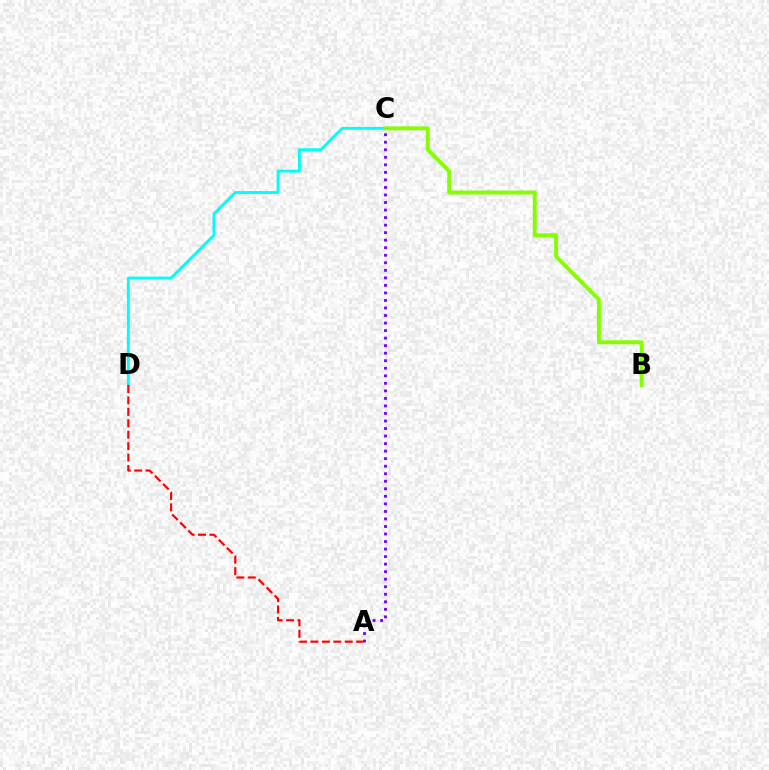{('C', 'D'): [{'color': '#00fff6', 'line_style': 'solid', 'thickness': 2.07}], ('B', 'C'): [{'color': '#84ff00', 'line_style': 'solid', 'thickness': 2.83}], ('A', 'C'): [{'color': '#7200ff', 'line_style': 'dotted', 'thickness': 2.05}], ('A', 'D'): [{'color': '#ff0000', 'line_style': 'dashed', 'thickness': 1.55}]}